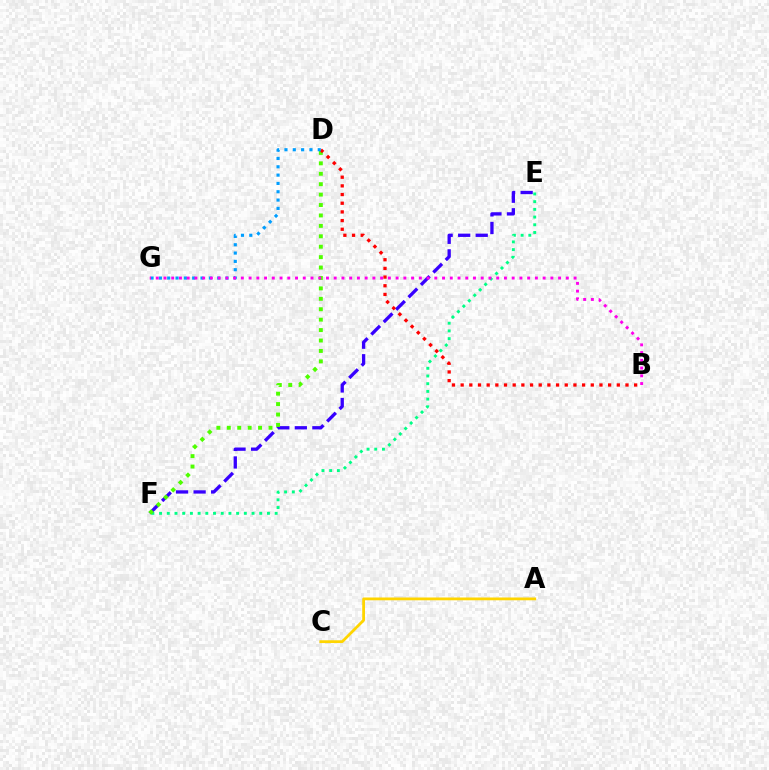{('E', 'F'): [{'color': '#00ff86', 'line_style': 'dotted', 'thickness': 2.09}, {'color': '#3700ff', 'line_style': 'dashed', 'thickness': 2.38}], ('D', 'F'): [{'color': '#4fff00', 'line_style': 'dotted', 'thickness': 2.83}], ('B', 'D'): [{'color': '#ff0000', 'line_style': 'dotted', 'thickness': 2.36}], ('D', 'G'): [{'color': '#009eff', 'line_style': 'dotted', 'thickness': 2.26}], ('A', 'C'): [{'color': '#ffd500', 'line_style': 'solid', 'thickness': 2.01}], ('B', 'G'): [{'color': '#ff00ed', 'line_style': 'dotted', 'thickness': 2.1}]}